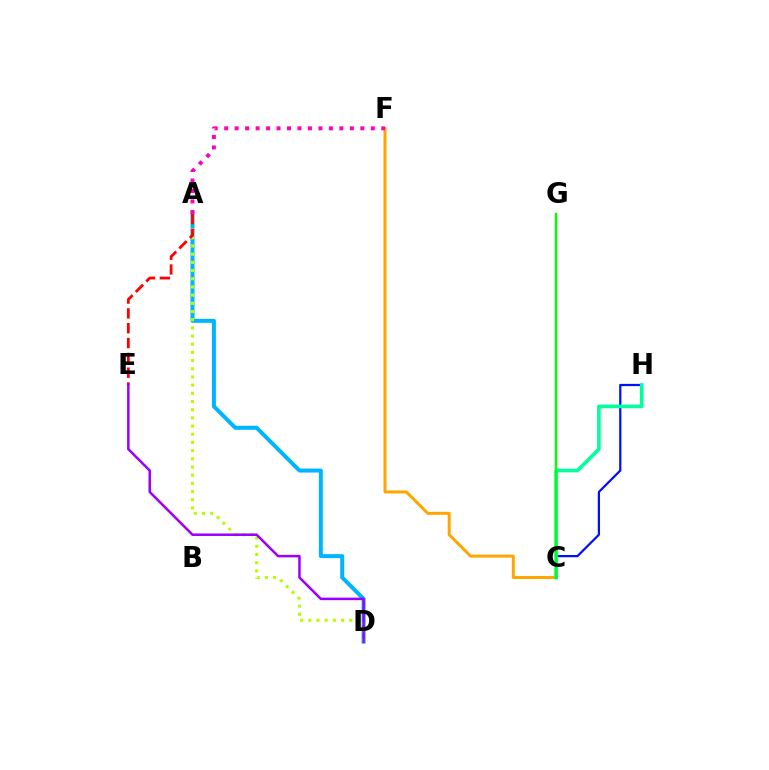{('C', 'F'): [{'color': '#ffa500', 'line_style': 'solid', 'thickness': 2.14}], ('A', 'D'): [{'color': '#00b5ff', 'line_style': 'solid', 'thickness': 2.88}, {'color': '#b3ff00', 'line_style': 'dotted', 'thickness': 2.22}], ('A', 'E'): [{'color': '#ff0000', 'line_style': 'dashed', 'thickness': 2.01}], ('D', 'E'): [{'color': '#9b00ff', 'line_style': 'solid', 'thickness': 1.81}], ('C', 'H'): [{'color': '#0010ff', 'line_style': 'solid', 'thickness': 1.6}, {'color': '#00ff9d', 'line_style': 'solid', 'thickness': 2.6}], ('A', 'F'): [{'color': '#ff00bd', 'line_style': 'dotted', 'thickness': 2.85}], ('C', 'G'): [{'color': '#08ff00', 'line_style': 'solid', 'thickness': 1.74}]}